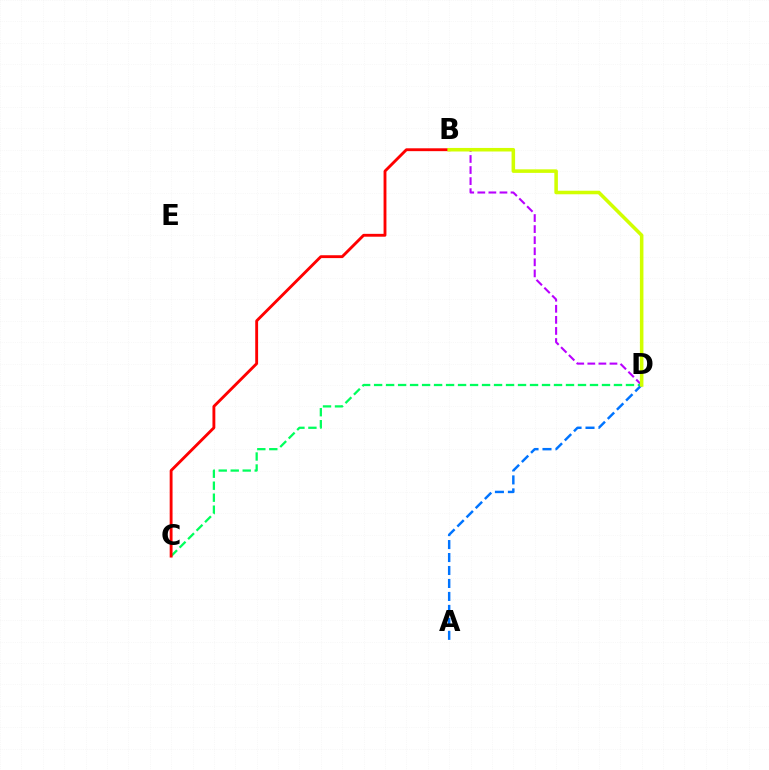{('B', 'D'): [{'color': '#b900ff', 'line_style': 'dashed', 'thickness': 1.5}, {'color': '#d1ff00', 'line_style': 'solid', 'thickness': 2.55}], ('C', 'D'): [{'color': '#00ff5c', 'line_style': 'dashed', 'thickness': 1.63}], ('A', 'D'): [{'color': '#0074ff', 'line_style': 'dashed', 'thickness': 1.76}], ('B', 'C'): [{'color': '#ff0000', 'line_style': 'solid', 'thickness': 2.06}]}